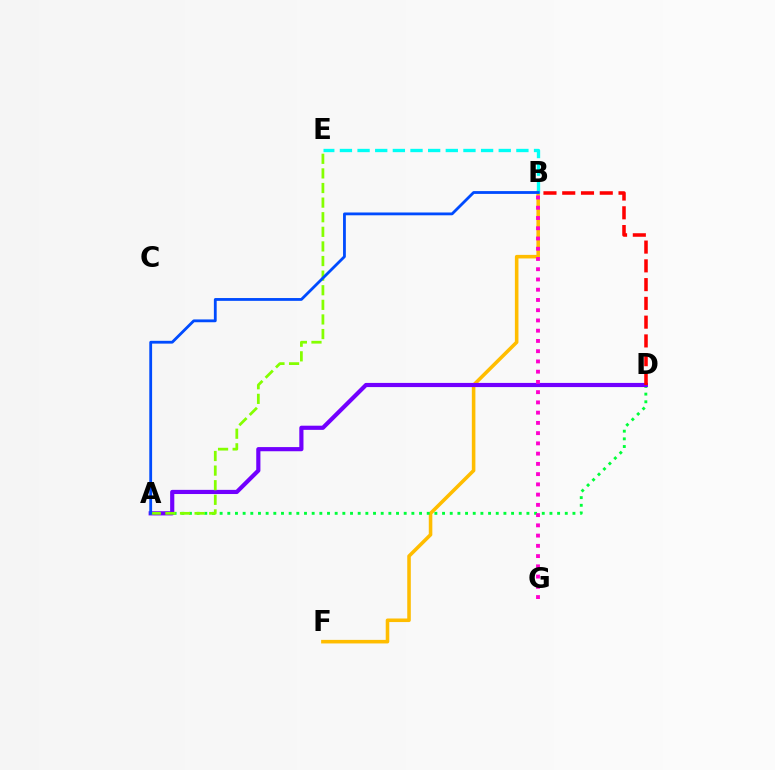{('B', 'F'): [{'color': '#ffbd00', 'line_style': 'solid', 'thickness': 2.57}], ('B', 'E'): [{'color': '#00fff6', 'line_style': 'dashed', 'thickness': 2.4}], ('A', 'D'): [{'color': '#00ff39', 'line_style': 'dotted', 'thickness': 2.08}, {'color': '#7200ff', 'line_style': 'solid', 'thickness': 3.0}], ('A', 'E'): [{'color': '#84ff00', 'line_style': 'dashed', 'thickness': 1.98}], ('B', 'D'): [{'color': '#ff0000', 'line_style': 'dashed', 'thickness': 2.55}], ('A', 'B'): [{'color': '#004bff', 'line_style': 'solid', 'thickness': 2.02}], ('B', 'G'): [{'color': '#ff00cf', 'line_style': 'dotted', 'thickness': 2.78}]}